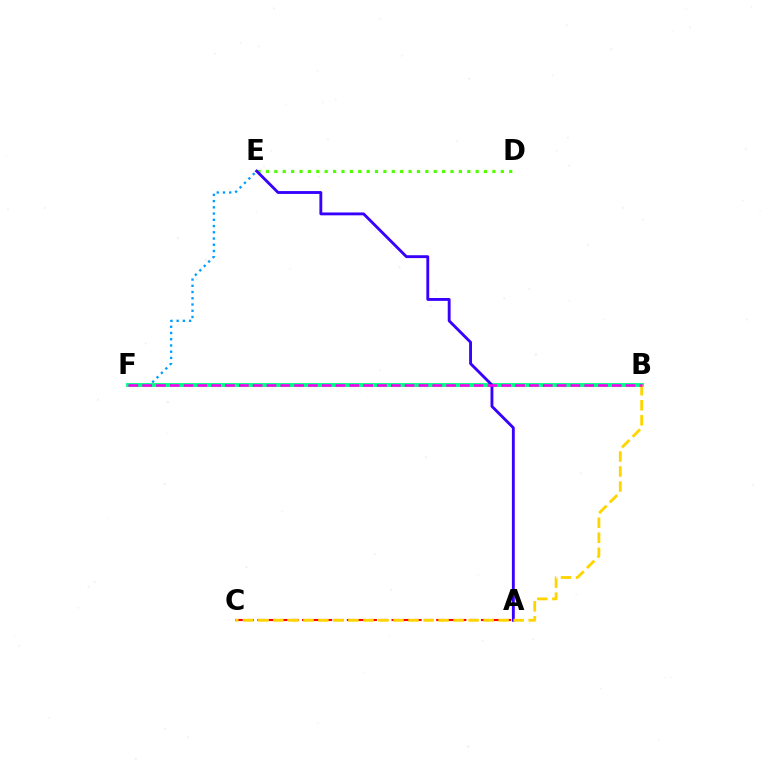{('A', 'C'): [{'color': '#ff0000', 'line_style': 'dashed', 'thickness': 1.52}], ('D', 'E'): [{'color': '#4fff00', 'line_style': 'dotted', 'thickness': 2.28}], ('E', 'F'): [{'color': '#009eff', 'line_style': 'dotted', 'thickness': 1.69}], ('B', 'F'): [{'color': '#00ff86', 'line_style': 'solid', 'thickness': 2.77}, {'color': '#ff00ed', 'line_style': 'dashed', 'thickness': 1.88}], ('A', 'E'): [{'color': '#3700ff', 'line_style': 'solid', 'thickness': 2.05}], ('B', 'C'): [{'color': '#ffd500', 'line_style': 'dashed', 'thickness': 2.04}]}